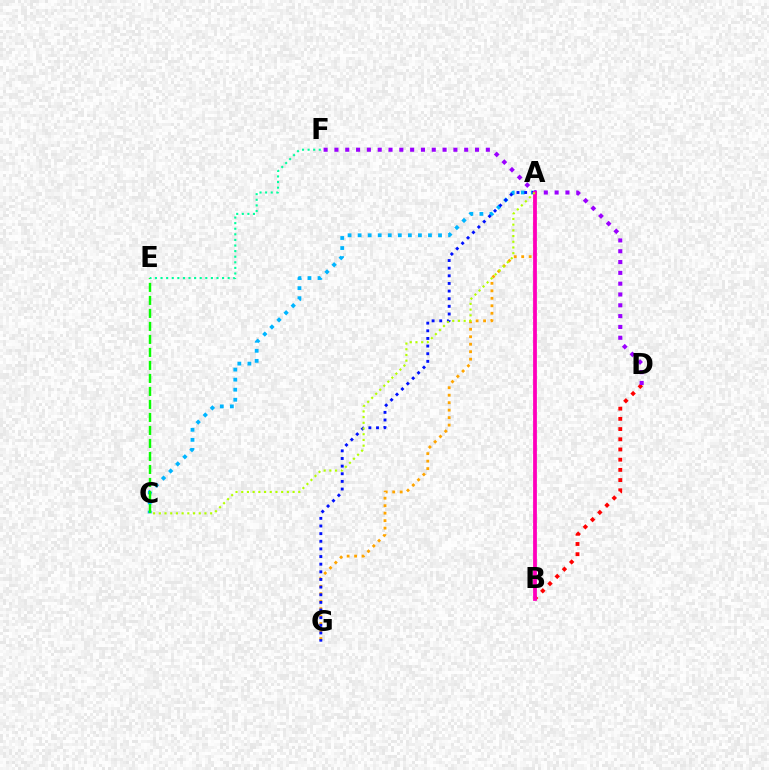{('A', 'C'): [{'color': '#00b5ff', 'line_style': 'dotted', 'thickness': 2.73}, {'color': '#b3ff00', 'line_style': 'dotted', 'thickness': 1.55}], ('A', 'G'): [{'color': '#ffa500', 'line_style': 'dotted', 'thickness': 2.03}, {'color': '#0010ff', 'line_style': 'dotted', 'thickness': 2.08}], ('B', 'D'): [{'color': '#ff0000', 'line_style': 'dotted', 'thickness': 2.77}], ('D', 'F'): [{'color': '#9b00ff', 'line_style': 'dotted', 'thickness': 2.94}], ('C', 'E'): [{'color': '#08ff00', 'line_style': 'dashed', 'thickness': 1.77}], ('A', 'B'): [{'color': '#ff00bd', 'line_style': 'solid', 'thickness': 2.73}], ('E', 'F'): [{'color': '#00ff9d', 'line_style': 'dotted', 'thickness': 1.52}]}